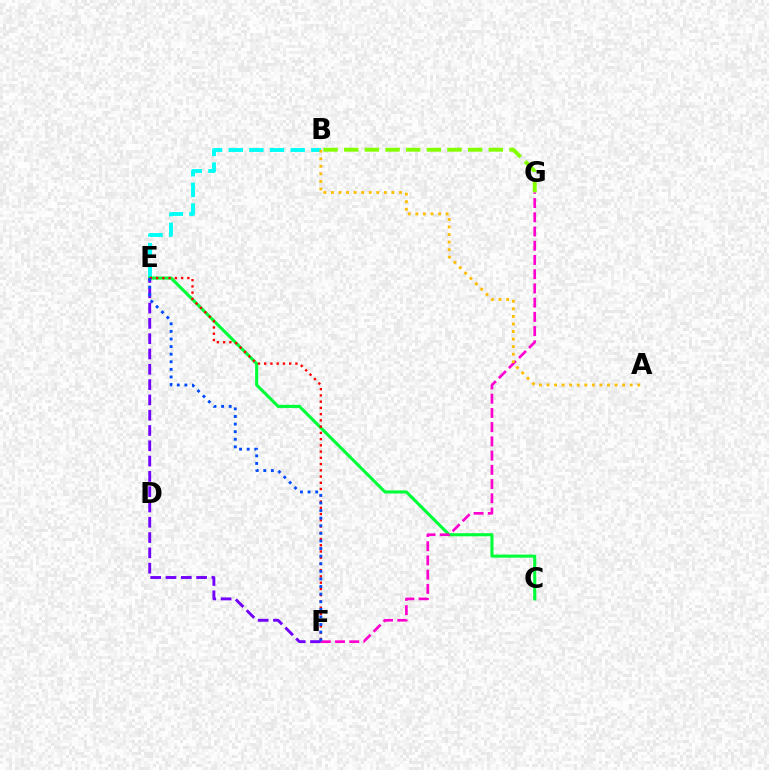{('B', 'E'): [{'color': '#00fff6', 'line_style': 'dashed', 'thickness': 2.81}], ('B', 'G'): [{'color': '#84ff00', 'line_style': 'dashed', 'thickness': 2.81}], ('C', 'E'): [{'color': '#00ff39', 'line_style': 'solid', 'thickness': 2.23}], ('E', 'F'): [{'color': '#7200ff', 'line_style': 'dashed', 'thickness': 2.08}, {'color': '#ff0000', 'line_style': 'dotted', 'thickness': 1.7}, {'color': '#004bff', 'line_style': 'dotted', 'thickness': 2.06}], ('F', 'G'): [{'color': '#ff00cf', 'line_style': 'dashed', 'thickness': 1.93}], ('A', 'B'): [{'color': '#ffbd00', 'line_style': 'dotted', 'thickness': 2.05}]}